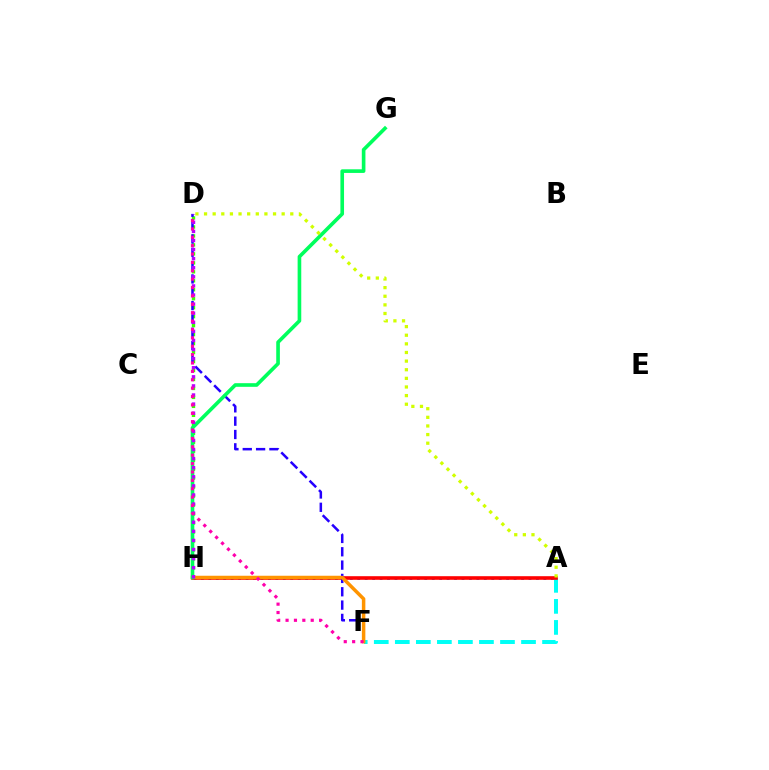{('A', 'H'): [{'color': '#0074ff', 'line_style': 'dotted', 'thickness': 2.02}, {'color': '#ff0000', 'line_style': 'solid', 'thickness': 2.6}], ('A', 'F'): [{'color': '#00fff6', 'line_style': 'dashed', 'thickness': 2.86}], ('D', 'H'): [{'color': '#3dff00', 'line_style': 'dotted', 'thickness': 2.44}, {'color': '#b900ff', 'line_style': 'dotted', 'thickness': 2.47}], ('D', 'F'): [{'color': '#2500ff', 'line_style': 'dashed', 'thickness': 1.81}, {'color': '#ff00ac', 'line_style': 'dotted', 'thickness': 2.28}], ('F', 'H'): [{'color': '#ff9400', 'line_style': 'solid', 'thickness': 2.52}], ('G', 'H'): [{'color': '#00ff5c', 'line_style': 'solid', 'thickness': 2.62}], ('A', 'D'): [{'color': '#d1ff00', 'line_style': 'dotted', 'thickness': 2.34}]}